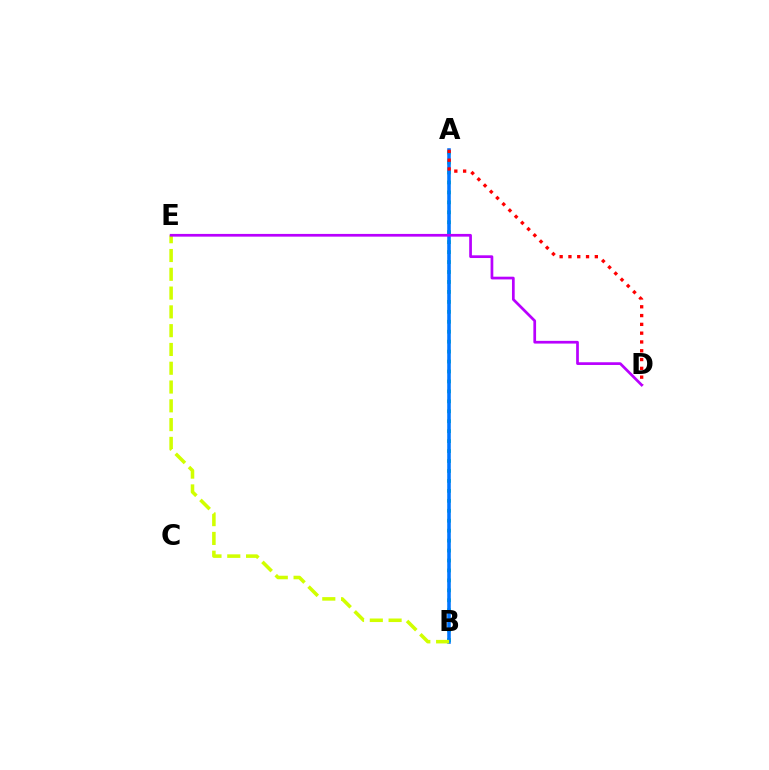{('A', 'B'): [{'color': '#00ff5c', 'line_style': 'dotted', 'thickness': 2.7}, {'color': '#0074ff', 'line_style': 'solid', 'thickness': 2.56}], ('B', 'E'): [{'color': '#d1ff00', 'line_style': 'dashed', 'thickness': 2.55}], ('A', 'D'): [{'color': '#ff0000', 'line_style': 'dotted', 'thickness': 2.39}], ('D', 'E'): [{'color': '#b900ff', 'line_style': 'solid', 'thickness': 1.96}]}